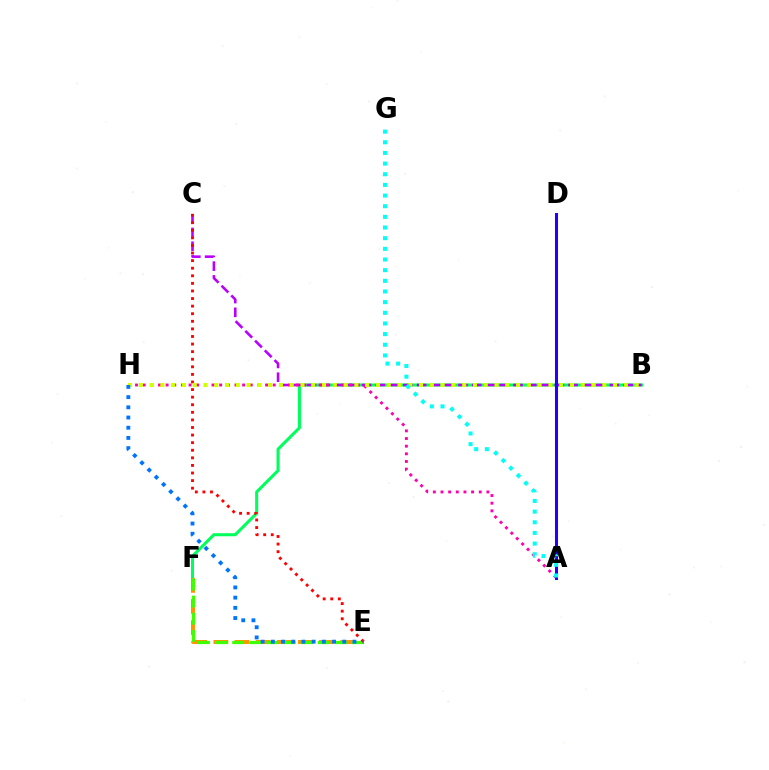{('B', 'F'): [{'color': '#00ff5c', 'line_style': 'solid', 'thickness': 2.19}], ('B', 'C'): [{'color': '#b900ff', 'line_style': 'dashed', 'thickness': 1.87}], ('E', 'F'): [{'color': '#ff9400', 'line_style': 'dashed', 'thickness': 2.87}, {'color': '#3dff00', 'line_style': 'dashed', 'thickness': 2.33}], ('A', 'H'): [{'color': '#ff00ac', 'line_style': 'dotted', 'thickness': 2.08}], ('C', 'E'): [{'color': '#ff0000', 'line_style': 'dotted', 'thickness': 2.06}], ('B', 'H'): [{'color': '#d1ff00', 'line_style': 'dotted', 'thickness': 2.93}], ('A', 'D'): [{'color': '#2500ff', 'line_style': 'solid', 'thickness': 2.18}], ('E', 'H'): [{'color': '#0074ff', 'line_style': 'dotted', 'thickness': 2.77}], ('A', 'G'): [{'color': '#00fff6', 'line_style': 'dotted', 'thickness': 2.9}]}